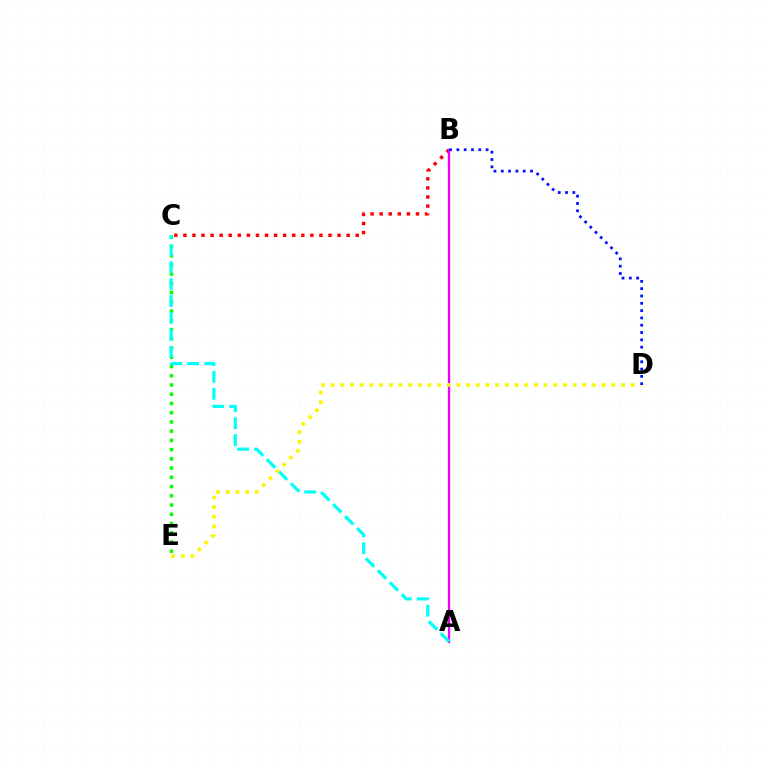{('B', 'C'): [{'color': '#ff0000', 'line_style': 'dotted', 'thickness': 2.46}], ('A', 'B'): [{'color': '#ee00ff', 'line_style': 'solid', 'thickness': 1.65}], ('C', 'E'): [{'color': '#08ff00', 'line_style': 'dotted', 'thickness': 2.51}], ('A', 'C'): [{'color': '#00fff6', 'line_style': 'dashed', 'thickness': 2.3}], ('D', 'E'): [{'color': '#fcf500', 'line_style': 'dotted', 'thickness': 2.63}], ('B', 'D'): [{'color': '#0010ff', 'line_style': 'dotted', 'thickness': 1.99}]}